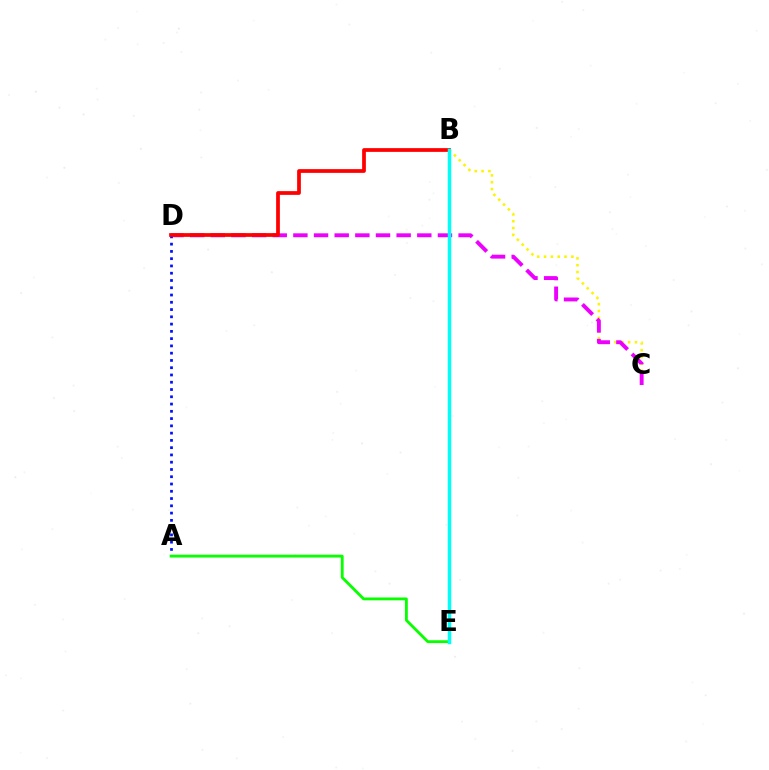{('B', 'C'): [{'color': '#fcf500', 'line_style': 'dotted', 'thickness': 1.86}], ('C', 'D'): [{'color': '#ee00ff', 'line_style': 'dashed', 'thickness': 2.81}], ('A', 'D'): [{'color': '#0010ff', 'line_style': 'dotted', 'thickness': 1.97}], ('A', 'E'): [{'color': '#08ff00', 'line_style': 'solid', 'thickness': 2.04}], ('B', 'D'): [{'color': '#ff0000', 'line_style': 'solid', 'thickness': 2.69}], ('B', 'E'): [{'color': '#00fff6', 'line_style': 'solid', 'thickness': 2.5}]}